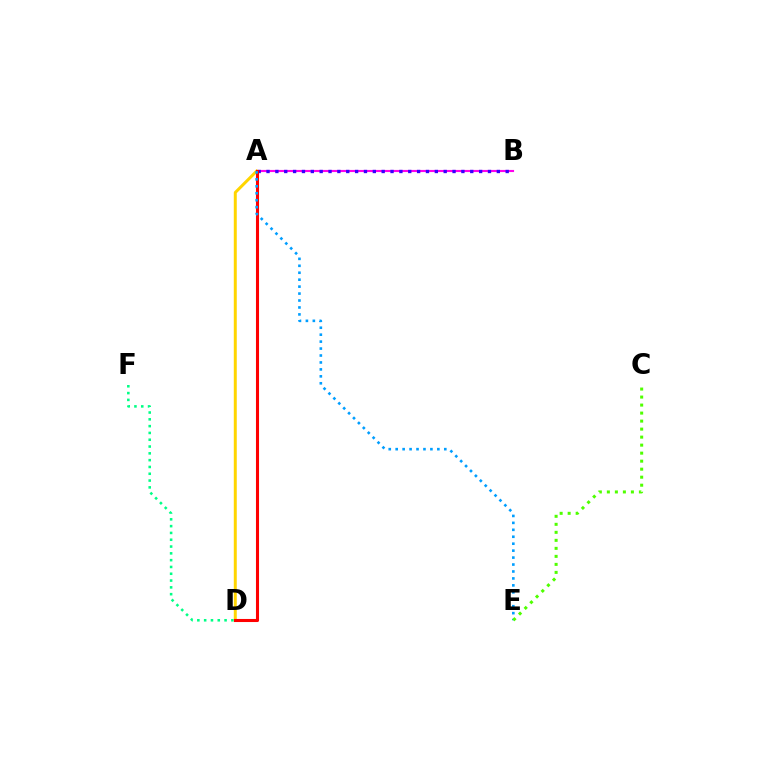{('A', 'B'): [{'color': '#ff00ed', 'line_style': 'solid', 'thickness': 1.54}, {'color': '#3700ff', 'line_style': 'dotted', 'thickness': 2.41}], ('A', 'D'): [{'color': '#ffd500', 'line_style': 'solid', 'thickness': 2.14}, {'color': '#ff0000', 'line_style': 'solid', 'thickness': 2.21}], ('D', 'F'): [{'color': '#00ff86', 'line_style': 'dotted', 'thickness': 1.85}], ('A', 'E'): [{'color': '#009eff', 'line_style': 'dotted', 'thickness': 1.89}], ('C', 'E'): [{'color': '#4fff00', 'line_style': 'dotted', 'thickness': 2.18}]}